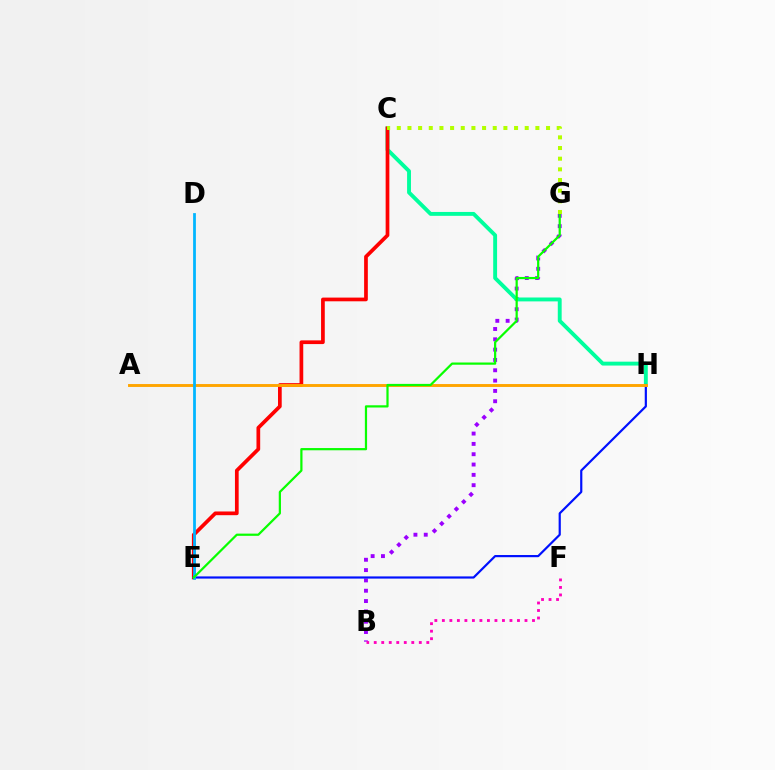{('B', 'G'): [{'color': '#9b00ff', 'line_style': 'dotted', 'thickness': 2.8}], ('C', 'H'): [{'color': '#00ff9d', 'line_style': 'solid', 'thickness': 2.8}], ('C', 'E'): [{'color': '#ff0000', 'line_style': 'solid', 'thickness': 2.67}], ('E', 'H'): [{'color': '#0010ff', 'line_style': 'solid', 'thickness': 1.57}], ('B', 'F'): [{'color': '#ff00bd', 'line_style': 'dotted', 'thickness': 2.04}], ('A', 'H'): [{'color': '#ffa500', 'line_style': 'solid', 'thickness': 2.09}], ('D', 'E'): [{'color': '#00b5ff', 'line_style': 'solid', 'thickness': 1.99}], ('E', 'G'): [{'color': '#08ff00', 'line_style': 'solid', 'thickness': 1.6}], ('C', 'G'): [{'color': '#b3ff00', 'line_style': 'dotted', 'thickness': 2.9}]}